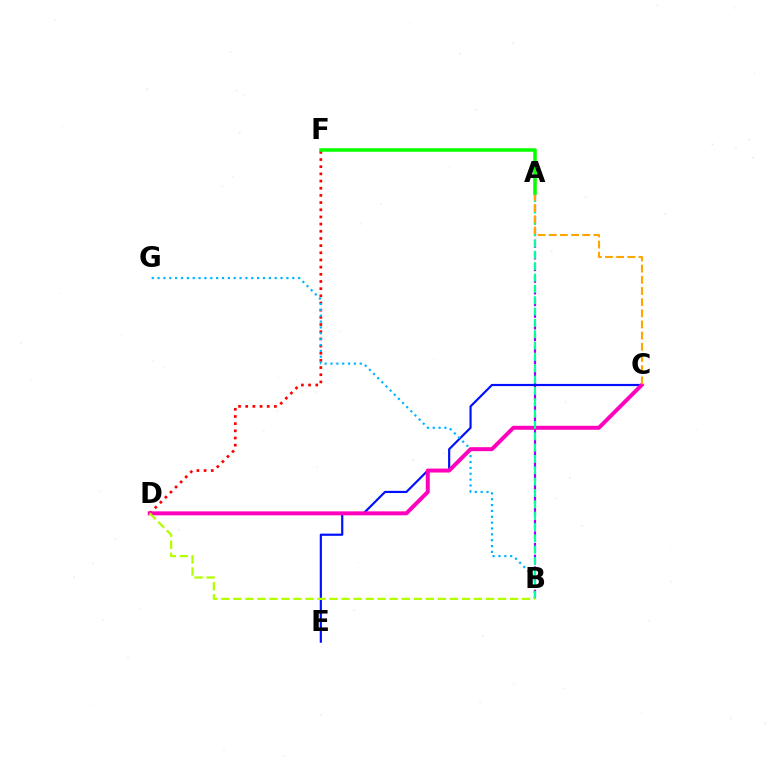{('A', 'B'): [{'color': '#9b00ff', 'line_style': 'dashed', 'thickness': 1.58}, {'color': '#00ff9d', 'line_style': 'dashed', 'thickness': 1.54}], ('C', 'E'): [{'color': '#0010ff', 'line_style': 'solid', 'thickness': 1.57}], ('D', 'F'): [{'color': '#ff0000', 'line_style': 'dotted', 'thickness': 1.95}], ('B', 'G'): [{'color': '#00b5ff', 'line_style': 'dotted', 'thickness': 1.59}], ('C', 'D'): [{'color': '#ff00bd', 'line_style': 'solid', 'thickness': 2.85}], ('A', 'C'): [{'color': '#ffa500', 'line_style': 'dashed', 'thickness': 1.52}], ('B', 'D'): [{'color': '#b3ff00', 'line_style': 'dashed', 'thickness': 1.63}], ('A', 'F'): [{'color': '#08ff00', 'line_style': 'solid', 'thickness': 2.54}]}